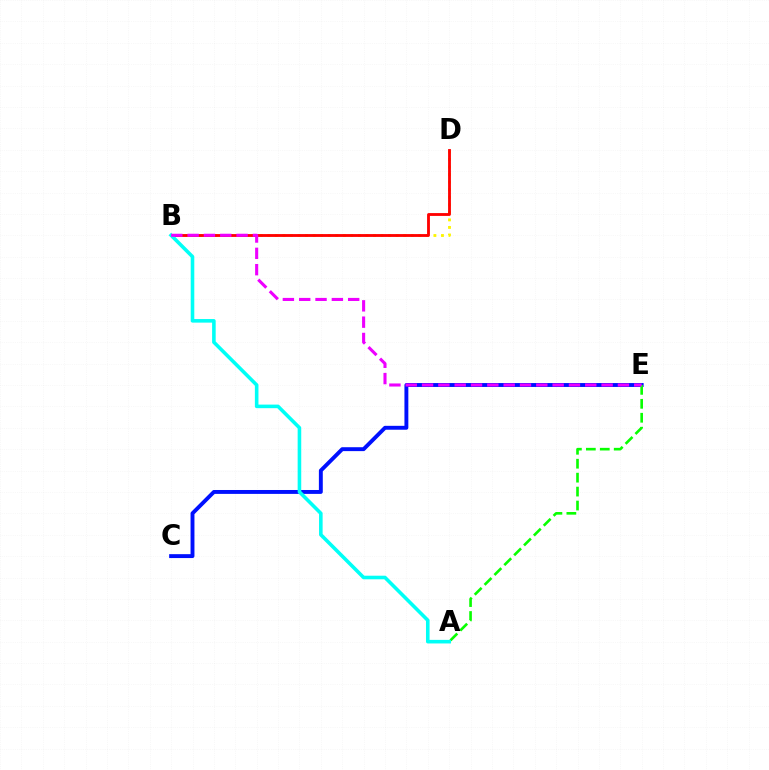{('C', 'E'): [{'color': '#0010ff', 'line_style': 'solid', 'thickness': 2.81}], ('B', 'D'): [{'color': '#fcf500', 'line_style': 'dotted', 'thickness': 2.05}, {'color': '#ff0000', 'line_style': 'solid', 'thickness': 2.04}], ('A', 'E'): [{'color': '#08ff00', 'line_style': 'dashed', 'thickness': 1.89}], ('A', 'B'): [{'color': '#00fff6', 'line_style': 'solid', 'thickness': 2.58}], ('B', 'E'): [{'color': '#ee00ff', 'line_style': 'dashed', 'thickness': 2.22}]}